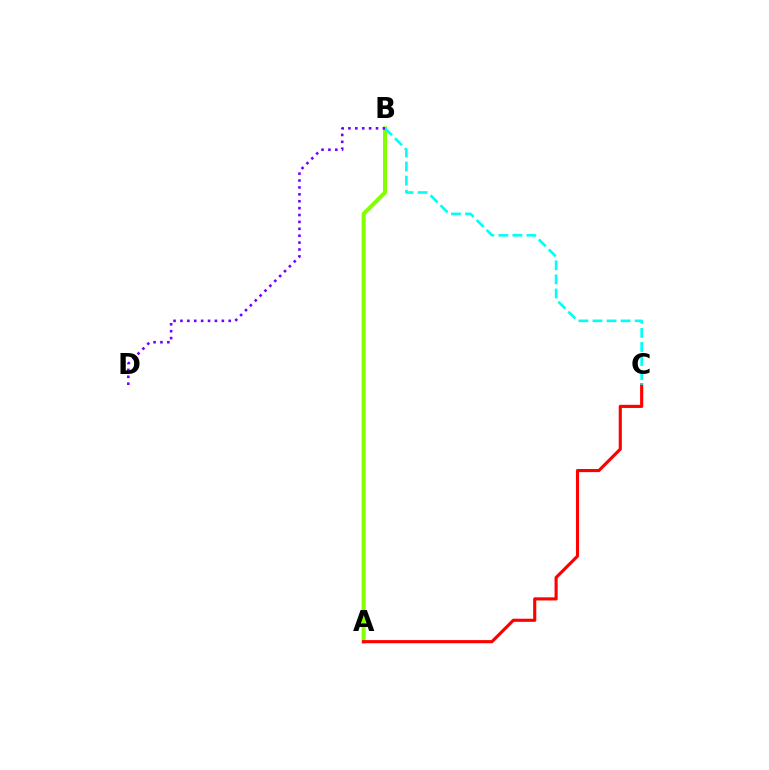{('A', 'B'): [{'color': '#84ff00', 'line_style': 'solid', 'thickness': 2.91}], ('A', 'C'): [{'color': '#ff0000', 'line_style': 'solid', 'thickness': 2.25}], ('B', 'C'): [{'color': '#00fff6', 'line_style': 'dashed', 'thickness': 1.91}], ('B', 'D'): [{'color': '#7200ff', 'line_style': 'dotted', 'thickness': 1.87}]}